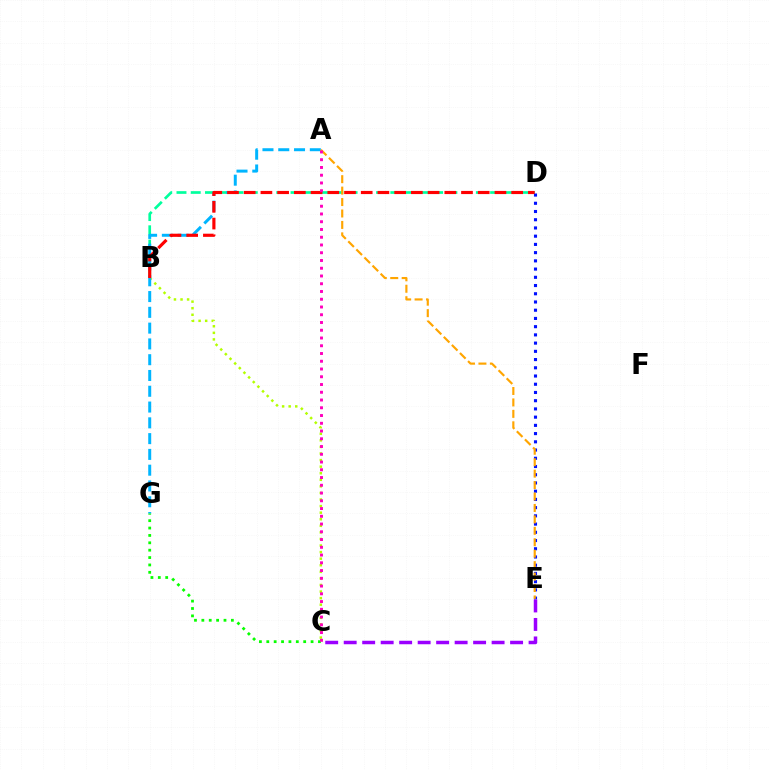{('C', 'G'): [{'color': '#08ff00', 'line_style': 'dotted', 'thickness': 2.0}], ('B', 'D'): [{'color': '#00ff9d', 'line_style': 'dashed', 'thickness': 1.94}, {'color': '#ff0000', 'line_style': 'dashed', 'thickness': 2.27}], ('B', 'C'): [{'color': '#b3ff00', 'line_style': 'dotted', 'thickness': 1.79}], ('A', 'G'): [{'color': '#00b5ff', 'line_style': 'dashed', 'thickness': 2.14}], ('D', 'E'): [{'color': '#0010ff', 'line_style': 'dotted', 'thickness': 2.23}], ('A', 'E'): [{'color': '#ffa500', 'line_style': 'dashed', 'thickness': 1.55}], ('C', 'E'): [{'color': '#9b00ff', 'line_style': 'dashed', 'thickness': 2.51}], ('A', 'C'): [{'color': '#ff00bd', 'line_style': 'dotted', 'thickness': 2.11}]}